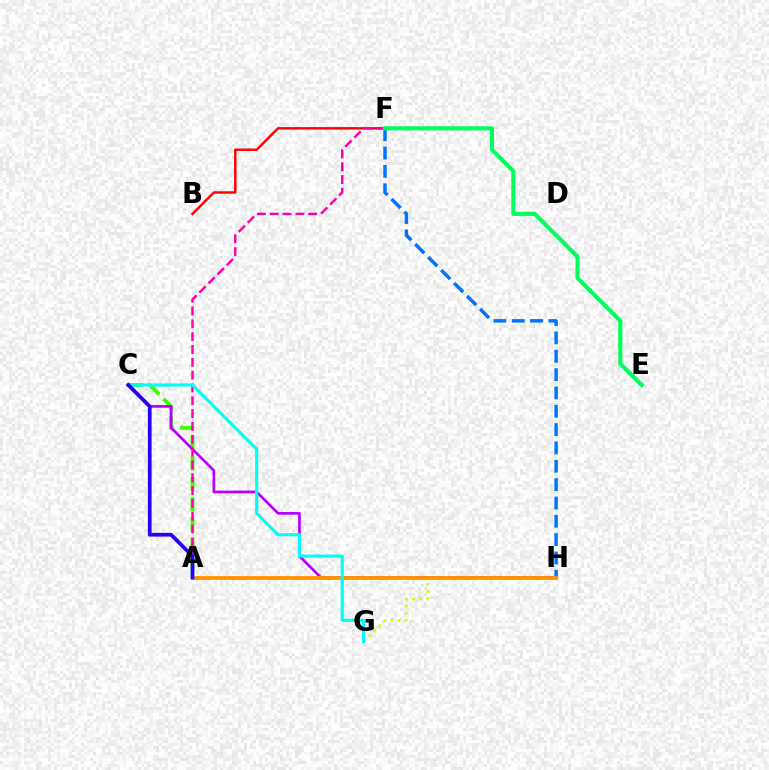{('G', 'H'): [{'color': '#d1ff00', 'line_style': 'dotted', 'thickness': 1.95}], ('F', 'H'): [{'color': '#0074ff', 'line_style': 'dashed', 'thickness': 2.49}], ('A', 'C'): [{'color': '#3dff00', 'line_style': 'dashed', 'thickness': 2.78}, {'color': '#2500ff', 'line_style': 'solid', 'thickness': 2.67}], ('C', 'H'): [{'color': '#b900ff', 'line_style': 'solid', 'thickness': 1.94}], ('B', 'F'): [{'color': '#ff0000', 'line_style': 'solid', 'thickness': 1.75}], ('A', 'H'): [{'color': '#ff9400', 'line_style': 'solid', 'thickness': 2.77}], ('A', 'F'): [{'color': '#ff00ac', 'line_style': 'dashed', 'thickness': 1.74}], ('C', 'G'): [{'color': '#00fff6', 'line_style': 'solid', 'thickness': 2.27}], ('E', 'F'): [{'color': '#00ff5c', 'line_style': 'solid', 'thickness': 2.96}]}